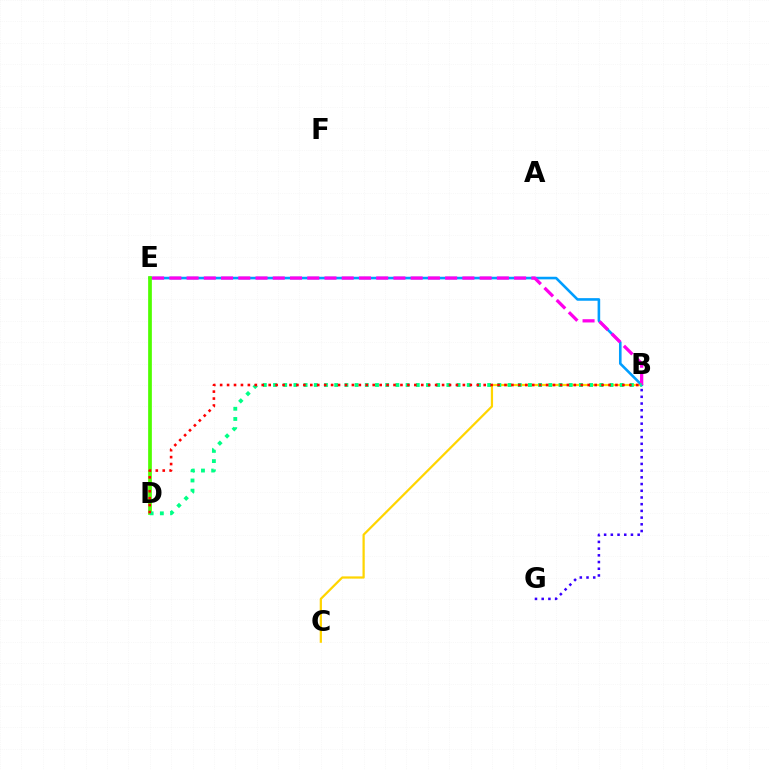{('B', 'C'): [{'color': '#ffd500', 'line_style': 'solid', 'thickness': 1.61}], ('B', 'E'): [{'color': '#009eff', 'line_style': 'solid', 'thickness': 1.87}, {'color': '#ff00ed', 'line_style': 'dashed', 'thickness': 2.34}], ('D', 'E'): [{'color': '#4fff00', 'line_style': 'solid', 'thickness': 2.68}], ('B', 'G'): [{'color': '#3700ff', 'line_style': 'dotted', 'thickness': 1.82}], ('B', 'D'): [{'color': '#00ff86', 'line_style': 'dotted', 'thickness': 2.77}, {'color': '#ff0000', 'line_style': 'dotted', 'thickness': 1.88}]}